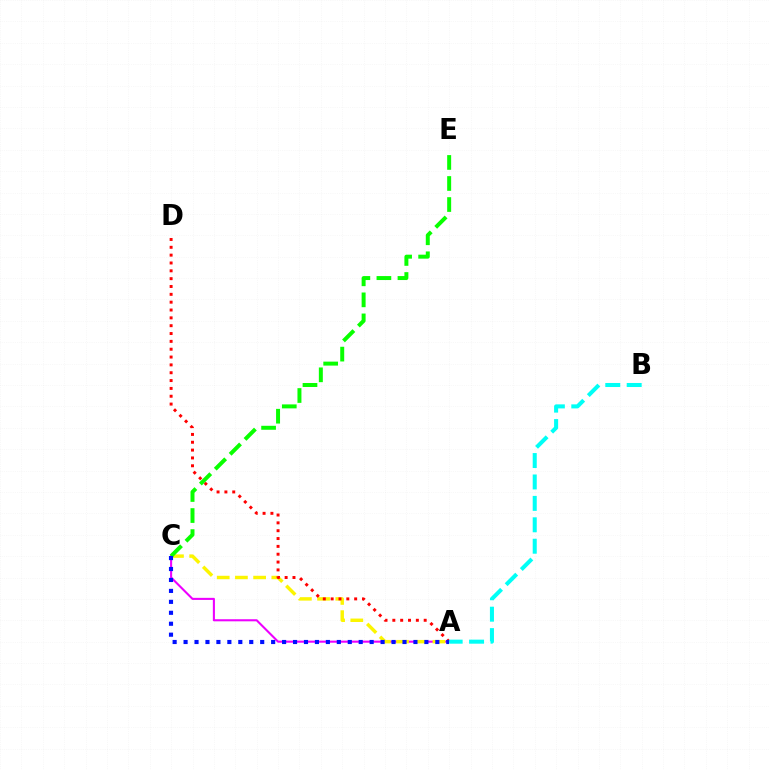{('A', 'C'): [{'color': '#ee00ff', 'line_style': 'solid', 'thickness': 1.5}, {'color': '#fcf500', 'line_style': 'dashed', 'thickness': 2.47}, {'color': '#0010ff', 'line_style': 'dotted', 'thickness': 2.97}], ('A', 'D'): [{'color': '#ff0000', 'line_style': 'dotted', 'thickness': 2.13}], ('C', 'E'): [{'color': '#08ff00', 'line_style': 'dashed', 'thickness': 2.86}], ('A', 'B'): [{'color': '#00fff6', 'line_style': 'dashed', 'thickness': 2.91}]}